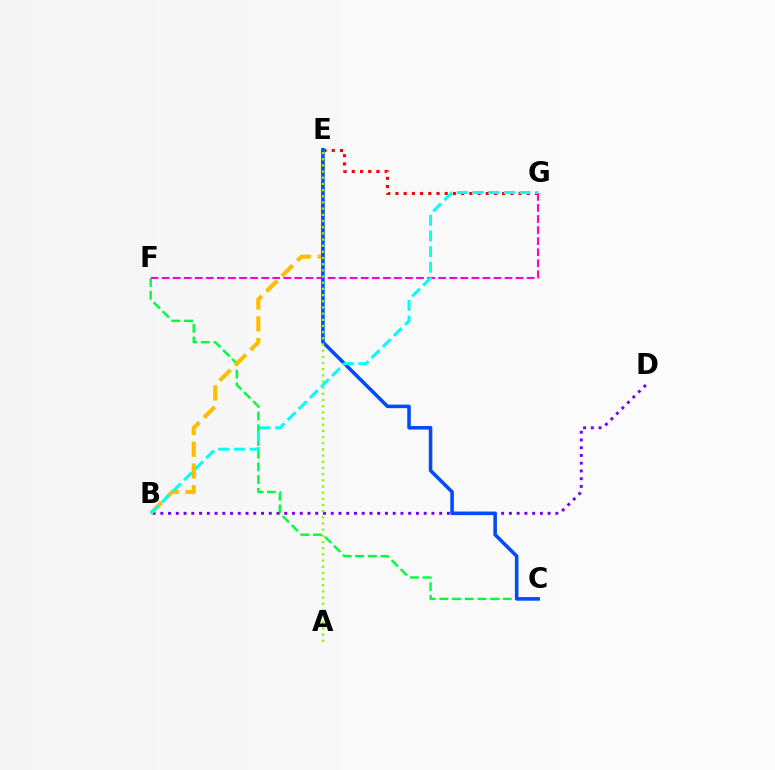{('C', 'F'): [{'color': '#00ff39', 'line_style': 'dashed', 'thickness': 1.73}], ('E', 'G'): [{'color': '#ff0000', 'line_style': 'dotted', 'thickness': 2.23}], ('B', 'D'): [{'color': '#7200ff', 'line_style': 'dotted', 'thickness': 2.1}], ('F', 'G'): [{'color': '#ff00cf', 'line_style': 'dashed', 'thickness': 1.5}], ('B', 'E'): [{'color': '#ffbd00', 'line_style': 'dashed', 'thickness': 2.95}], ('C', 'E'): [{'color': '#004bff', 'line_style': 'solid', 'thickness': 2.56}], ('A', 'E'): [{'color': '#84ff00', 'line_style': 'dotted', 'thickness': 1.68}], ('B', 'G'): [{'color': '#00fff6', 'line_style': 'dashed', 'thickness': 2.13}]}